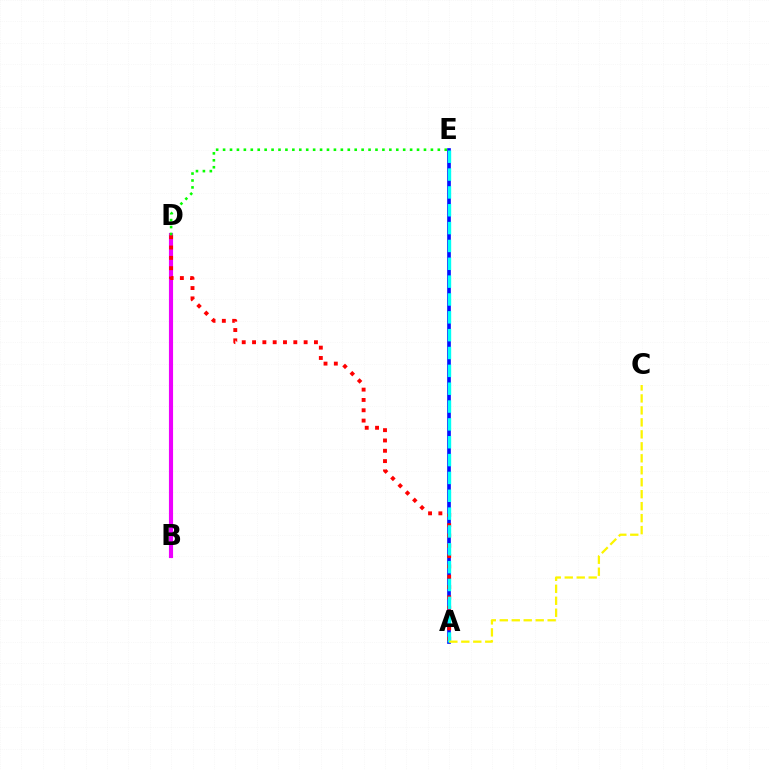{('A', 'E'): [{'color': '#0010ff', 'line_style': 'solid', 'thickness': 2.64}, {'color': '#00fff6', 'line_style': 'dashed', 'thickness': 2.42}], ('B', 'D'): [{'color': '#ee00ff', 'line_style': 'solid', 'thickness': 2.97}], ('A', 'D'): [{'color': '#ff0000', 'line_style': 'dotted', 'thickness': 2.8}], ('D', 'E'): [{'color': '#08ff00', 'line_style': 'dotted', 'thickness': 1.88}], ('A', 'C'): [{'color': '#fcf500', 'line_style': 'dashed', 'thickness': 1.63}]}